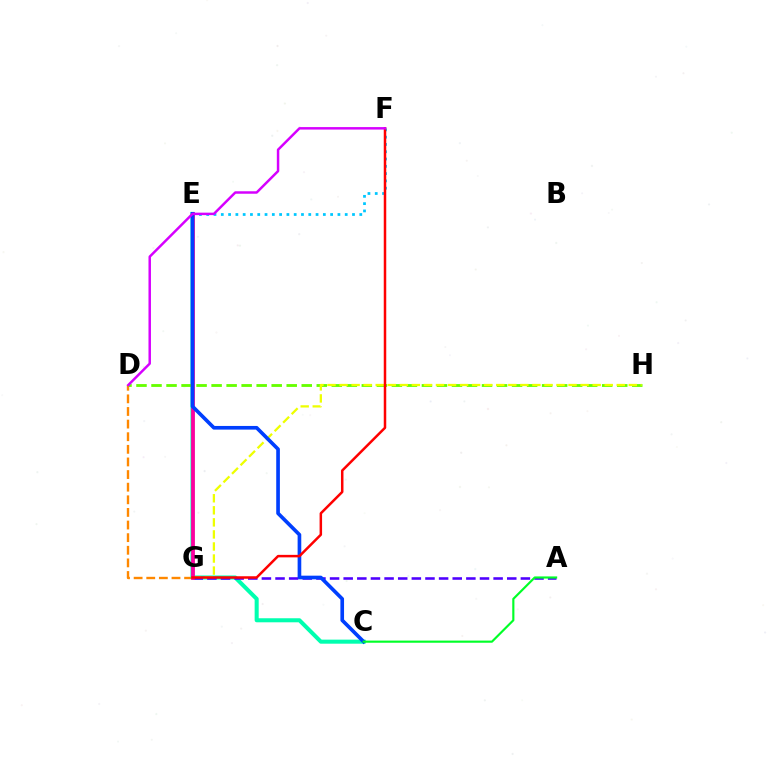{('D', 'G'): [{'color': '#ff8800', 'line_style': 'dashed', 'thickness': 1.71}], ('C', 'E'): [{'color': '#00ffaf', 'line_style': 'solid', 'thickness': 2.92}, {'color': '#003fff', 'line_style': 'solid', 'thickness': 2.63}], ('D', 'H'): [{'color': '#66ff00', 'line_style': 'dashed', 'thickness': 2.04}], ('G', 'H'): [{'color': '#eeff00', 'line_style': 'dashed', 'thickness': 1.64}], ('A', 'G'): [{'color': '#4f00ff', 'line_style': 'dashed', 'thickness': 1.85}], ('E', 'F'): [{'color': '#00c7ff', 'line_style': 'dotted', 'thickness': 1.98}], ('E', 'G'): [{'color': '#ff00a0', 'line_style': 'solid', 'thickness': 2.7}], ('F', 'G'): [{'color': '#ff0000', 'line_style': 'solid', 'thickness': 1.8}], ('D', 'F'): [{'color': '#d600ff', 'line_style': 'solid', 'thickness': 1.78}], ('A', 'C'): [{'color': '#00ff27', 'line_style': 'solid', 'thickness': 1.55}]}